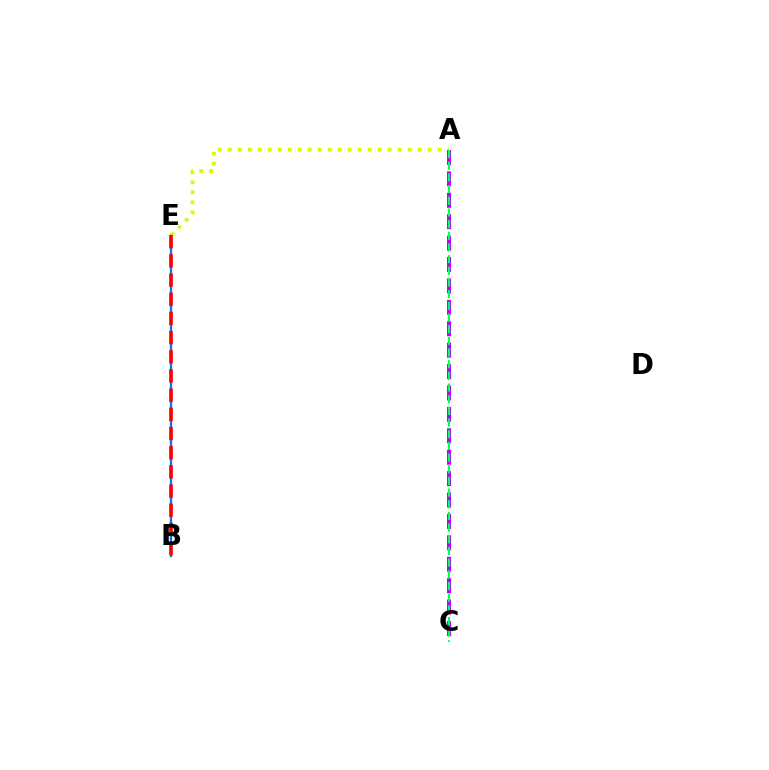{('B', 'E'): [{'color': '#0074ff', 'line_style': 'solid', 'thickness': 1.65}, {'color': '#ff0000', 'line_style': 'dashed', 'thickness': 2.61}], ('A', 'E'): [{'color': '#d1ff00', 'line_style': 'dotted', 'thickness': 2.71}], ('A', 'C'): [{'color': '#b900ff', 'line_style': 'dashed', 'thickness': 2.91}, {'color': '#00ff5c', 'line_style': 'dashed', 'thickness': 1.59}]}